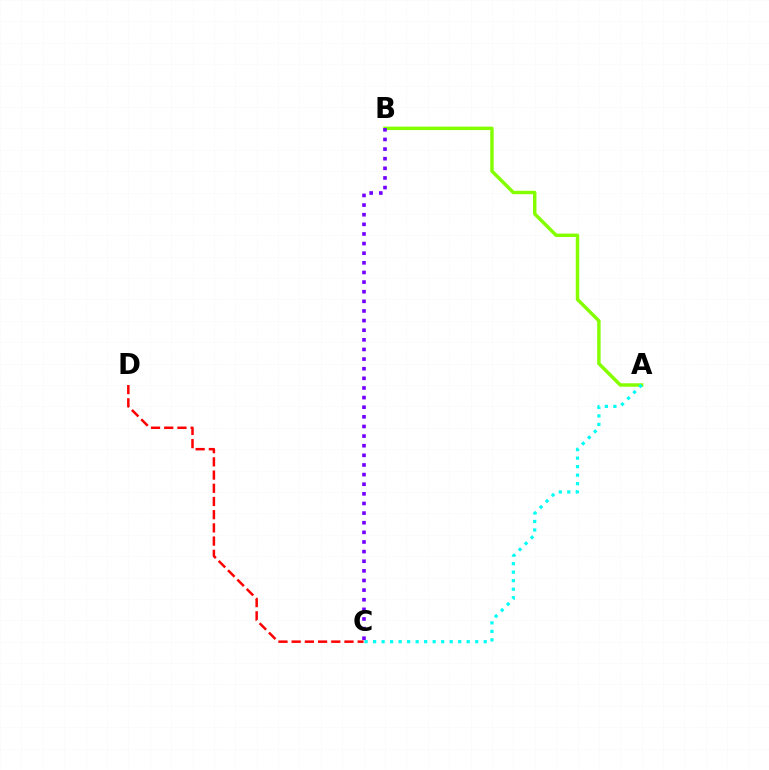{('A', 'B'): [{'color': '#84ff00', 'line_style': 'solid', 'thickness': 2.48}], ('A', 'C'): [{'color': '#00fff6', 'line_style': 'dotted', 'thickness': 2.31}], ('B', 'C'): [{'color': '#7200ff', 'line_style': 'dotted', 'thickness': 2.62}], ('C', 'D'): [{'color': '#ff0000', 'line_style': 'dashed', 'thickness': 1.79}]}